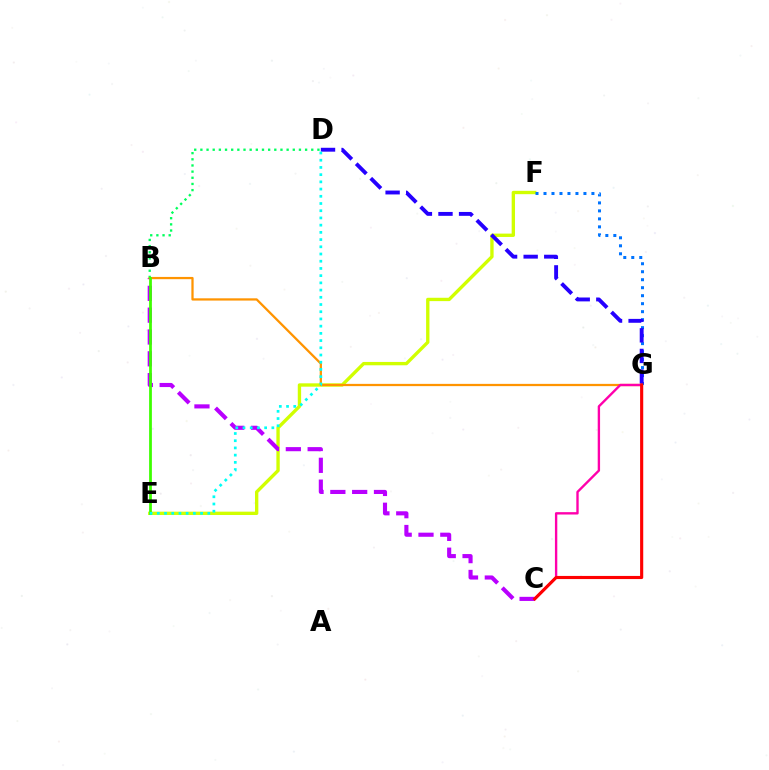{('E', 'F'): [{'color': '#d1ff00', 'line_style': 'solid', 'thickness': 2.41}], ('B', 'D'): [{'color': '#00ff5c', 'line_style': 'dotted', 'thickness': 1.67}], ('B', 'C'): [{'color': '#b900ff', 'line_style': 'dashed', 'thickness': 2.96}], ('F', 'G'): [{'color': '#0074ff', 'line_style': 'dotted', 'thickness': 2.17}], ('D', 'G'): [{'color': '#2500ff', 'line_style': 'dashed', 'thickness': 2.8}], ('B', 'G'): [{'color': '#ff9400', 'line_style': 'solid', 'thickness': 1.63}], ('B', 'E'): [{'color': '#3dff00', 'line_style': 'solid', 'thickness': 1.99}], ('C', 'G'): [{'color': '#ff00ac', 'line_style': 'solid', 'thickness': 1.7}, {'color': '#ff0000', 'line_style': 'solid', 'thickness': 2.25}], ('D', 'E'): [{'color': '#00fff6', 'line_style': 'dotted', 'thickness': 1.96}]}